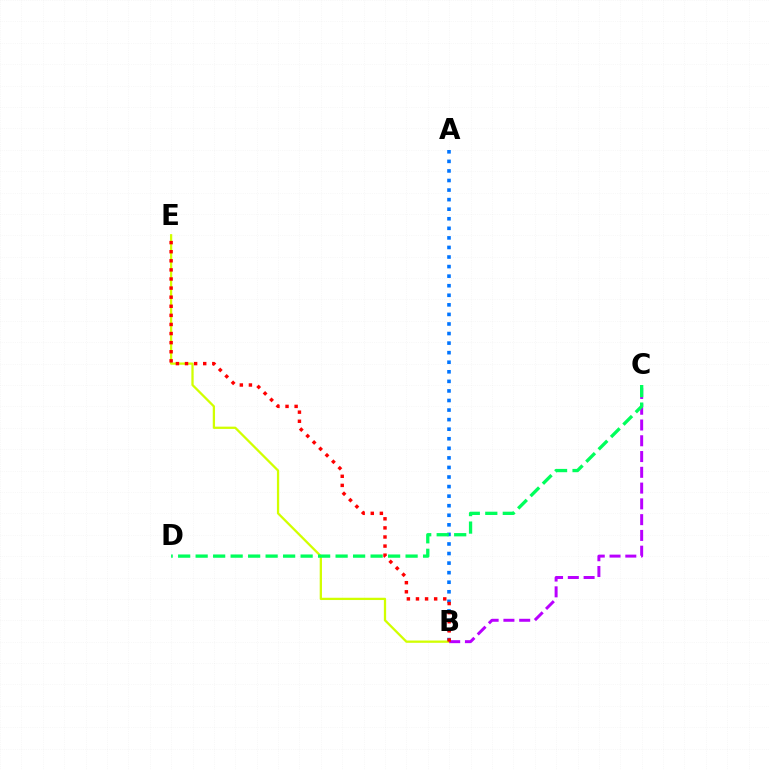{('A', 'B'): [{'color': '#0074ff', 'line_style': 'dotted', 'thickness': 2.6}], ('B', 'E'): [{'color': '#d1ff00', 'line_style': 'solid', 'thickness': 1.64}, {'color': '#ff0000', 'line_style': 'dotted', 'thickness': 2.47}], ('B', 'C'): [{'color': '#b900ff', 'line_style': 'dashed', 'thickness': 2.14}], ('C', 'D'): [{'color': '#00ff5c', 'line_style': 'dashed', 'thickness': 2.38}]}